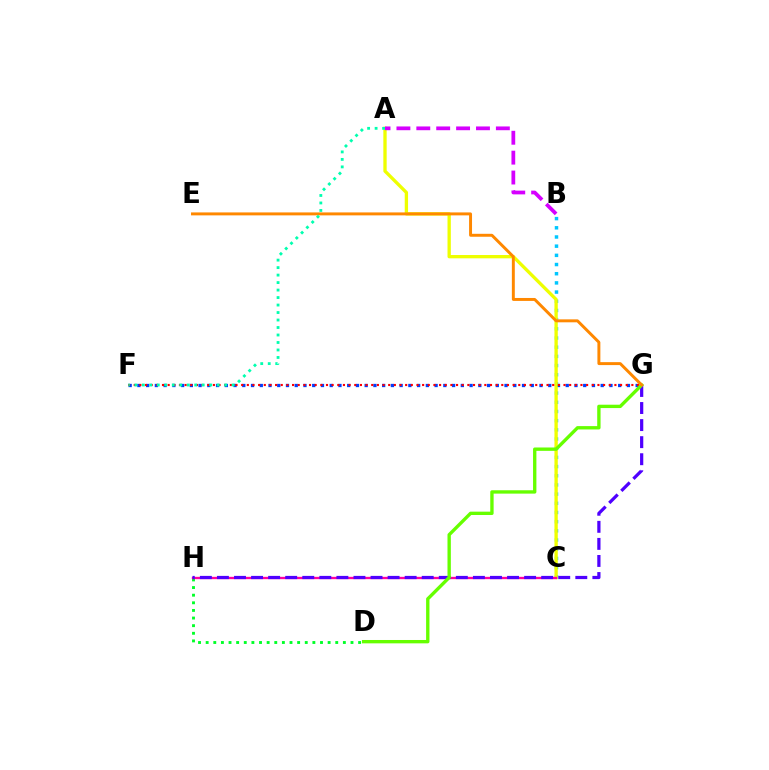{('D', 'H'): [{'color': '#00ff27', 'line_style': 'dotted', 'thickness': 2.07}], ('F', 'G'): [{'color': '#003fff', 'line_style': 'dotted', 'thickness': 2.38}, {'color': '#ff0000', 'line_style': 'dotted', 'thickness': 1.54}], ('B', 'C'): [{'color': '#00c7ff', 'line_style': 'dotted', 'thickness': 2.5}], ('A', 'C'): [{'color': '#eeff00', 'line_style': 'solid', 'thickness': 2.39}], ('C', 'H'): [{'color': '#ff00a0', 'line_style': 'solid', 'thickness': 1.68}], ('G', 'H'): [{'color': '#4f00ff', 'line_style': 'dashed', 'thickness': 2.32}], ('D', 'G'): [{'color': '#66ff00', 'line_style': 'solid', 'thickness': 2.41}], ('E', 'G'): [{'color': '#ff8800', 'line_style': 'solid', 'thickness': 2.12}], ('A', 'B'): [{'color': '#d600ff', 'line_style': 'dashed', 'thickness': 2.7}], ('A', 'F'): [{'color': '#00ffaf', 'line_style': 'dotted', 'thickness': 2.03}]}